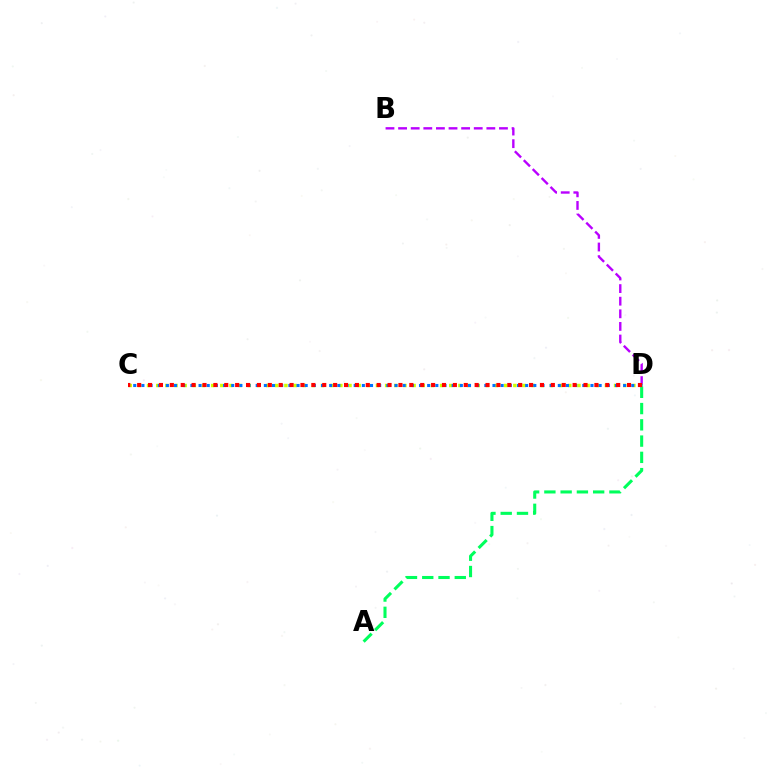{('A', 'D'): [{'color': '#00ff5c', 'line_style': 'dashed', 'thickness': 2.21}], ('B', 'D'): [{'color': '#b900ff', 'line_style': 'dashed', 'thickness': 1.71}], ('C', 'D'): [{'color': '#d1ff00', 'line_style': 'dotted', 'thickness': 2.49}, {'color': '#0074ff', 'line_style': 'dotted', 'thickness': 2.22}, {'color': '#ff0000', 'line_style': 'dotted', 'thickness': 2.96}]}